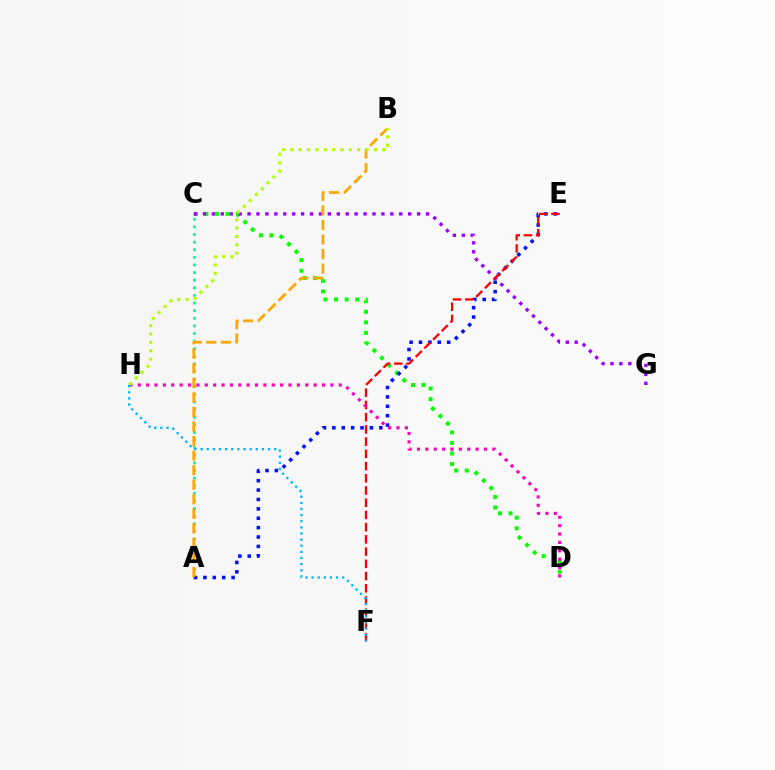{('A', 'C'): [{'color': '#00ff9d', 'line_style': 'dotted', 'thickness': 2.07}], ('C', 'D'): [{'color': '#08ff00', 'line_style': 'dotted', 'thickness': 2.87}], ('A', 'E'): [{'color': '#0010ff', 'line_style': 'dotted', 'thickness': 2.55}], ('C', 'G'): [{'color': '#9b00ff', 'line_style': 'dotted', 'thickness': 2.42}], ('E', 'F'): [{'color': '#ff0000', 'line_style': 'dashed', 'thickness': 1.66}], ('D', 'H'): [{'color': '#ff00bd', 'line_style': 'dotted', 'thickness': 2.28}], ('A', 'B'): [{'color': '#ffa500', 'line_style': 'dashed', 'thickness': 1.98}], ('B', 'H'): [{'color': '#b3ff00', 'line_style': 'dotted', 'thickness': 2.27}], ('F', 'H'): [{'color': '#00b5ff', 'line_style': 'dotted', 'thickness': 1.66}]}